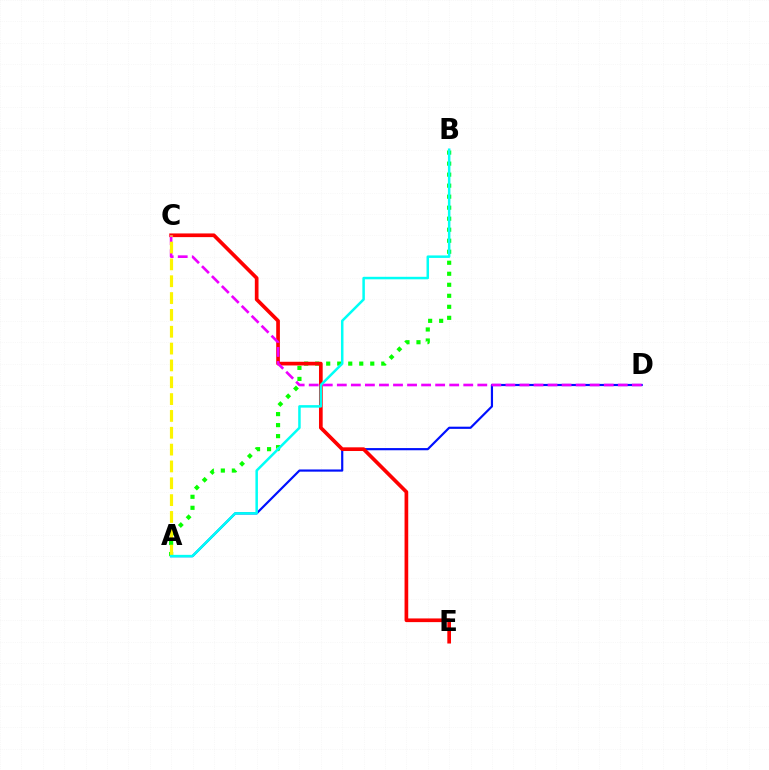{('A', 'B'): [{'color': '#08ff00', 'line_style': 'dotted', 'thickness': 2.99}, {'color': '#00fff6', 'line_style': 'solid', 'thickness': 1.81}], ('A', 'D'): [{'color': '#0010ff', 'line_style': 'solid', 'thickness': 1.57}], ('C', 'E'): [{'color': '#ff0000', 'line_style': 'solid', 'thickness': 2.66}], ('C', 'D'): [{'color': '#ee00ff', 'line_style': 'dashed', 'thickness': 1.91}], ('A', 'C'): [{'color': '#fcf500', 'line_style': 'dashed', 'thickness': 2.29}]}